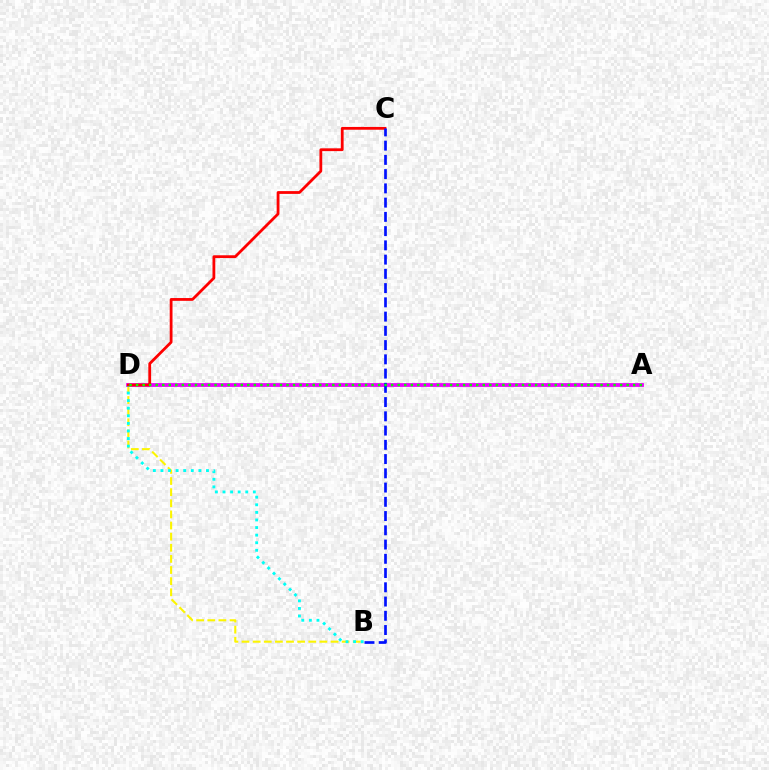{('A', 'D'): [{'color': '#ee00ff', 'line_style': 'solid', 'thickness': 2.72}, {'color': '#08ff00', 'line_style': 'dotted', 'thickness': 1.78}], ('B', 'D'): [{'color': '#fcf500', 'line_style': 'dashed', 'thickness': 1.51}, {'color': '#00fff6', 'line_style': 'dotted', 'thickness': 2.06}], ('C', 'D'): [{'color': '#ff0000', 'line_style': 'solid', 'thickness': 2.01}], ('B', 'C'): [{'color': '#0010ff', 'line_style': 'dashed', 'thickness': 1.94}]}